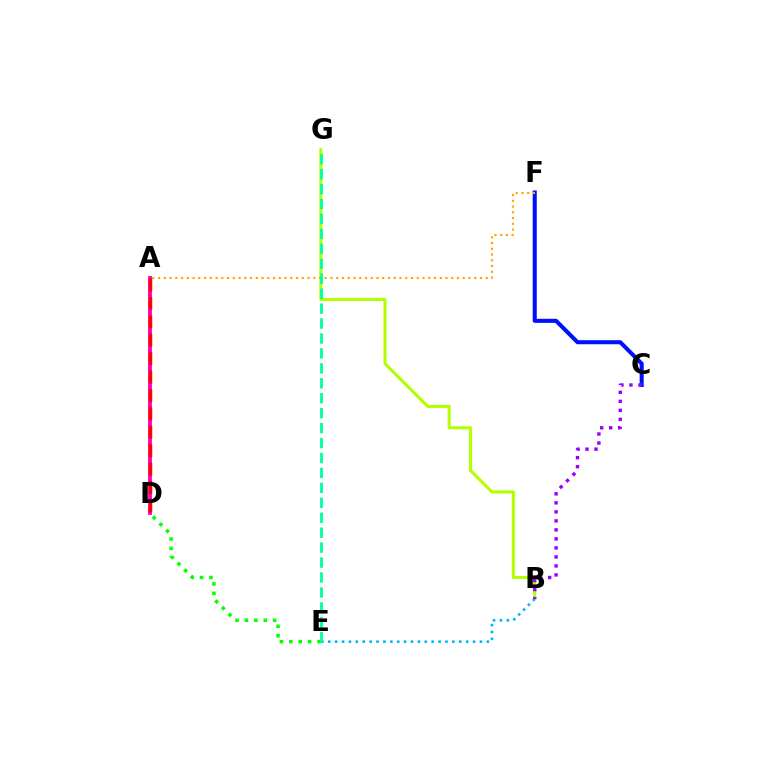{('A', 'E'): [{'color': '#08ff00', 'line_style': 'dotted', 'thickness': 2.55}], ('A', 'D'): [{'color': '#ff00bd', 'line_style': 'solid', 'thickness': 2.74}, {'color': '#ff0000', 'line_style': 'dashed', 'thickness': 2.5}], ('B', 'G'): [{'color': '#b3ff00', 'line_style': 'solid', 'thickness': 2.21}], ('B', 'E'): [{'color': '#00b5ff', 'line_style': 'dotted', 'thickness': 1.87}], ('C', 'F'): [{'color': '#0010ff', 'line_style': 'solid', 'thickness': 2.92}], ('A', 'F'): [{'color': '#ffa500', 'line_style': 'dotted', 'thickness': 1.56}], ('E', 'G'): [{'color': '#00ff9d', 'line_style': 'dashed', 'thickness': 2.03}], ('B', 'C'): [{'color': '#9b00ff', 'line_style': 'dotted', 'thickness': 2.45}]}